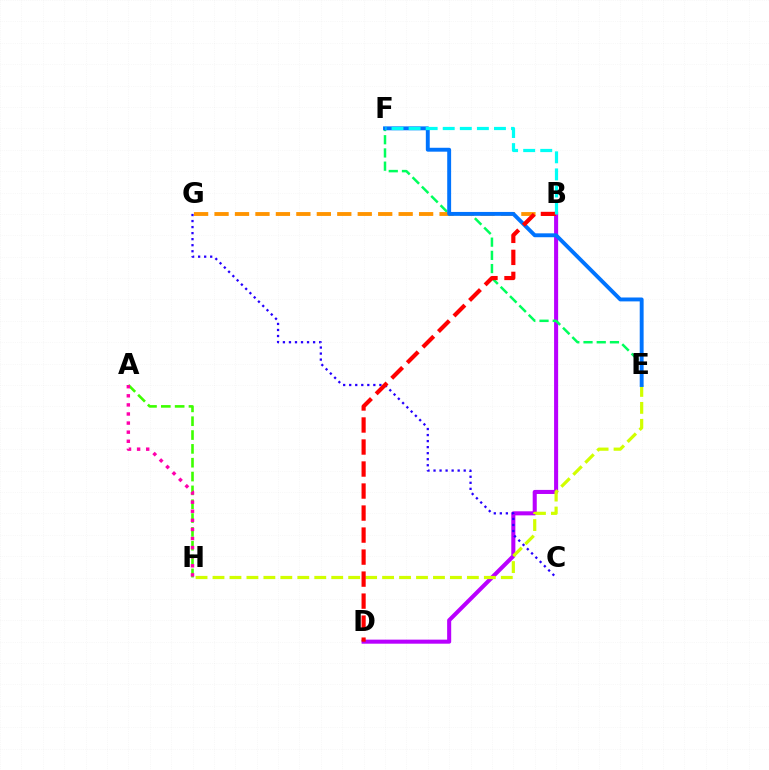{('B', 'D'): [{'color': '#b900ff', 'line_style': 'solid', 'thickness': 2.92}, {'color': '#ff0000', 'line_style': 'dashed', 'thickness': 2.99}], ('E', 'H'): [{'color': '#d1ff00', 'line_style': 'dashed', 'thickness': 2.3}], ('A', 'H'): [{'color': '#3dff00', 'line_style': 'dashed', 'thickness': 1.88}, {'color': '#ff00ac', 'line_style': 'dotted', 'thickness': 2.47}], ('E', 'F'): [{'color': '#00ff5c', 'line_style': 'dashed', 'thickness': 1.8}, {'color': '#0074ff', 'line_style': 'solid', 'thickness': 2.81}], ('B', 'G'): [{'color': '#ff9400', 'line_style': 'dashed', 'thickness': 2.78}], ('C', 'G'): [{'color': '#2500ff', 'line_style': 'dotted', 'thickness': 1.64}], ('B', 'F'): [{'color': '#00fff6', 'line_style': 'dashed', 'thickness': 2.32}]}